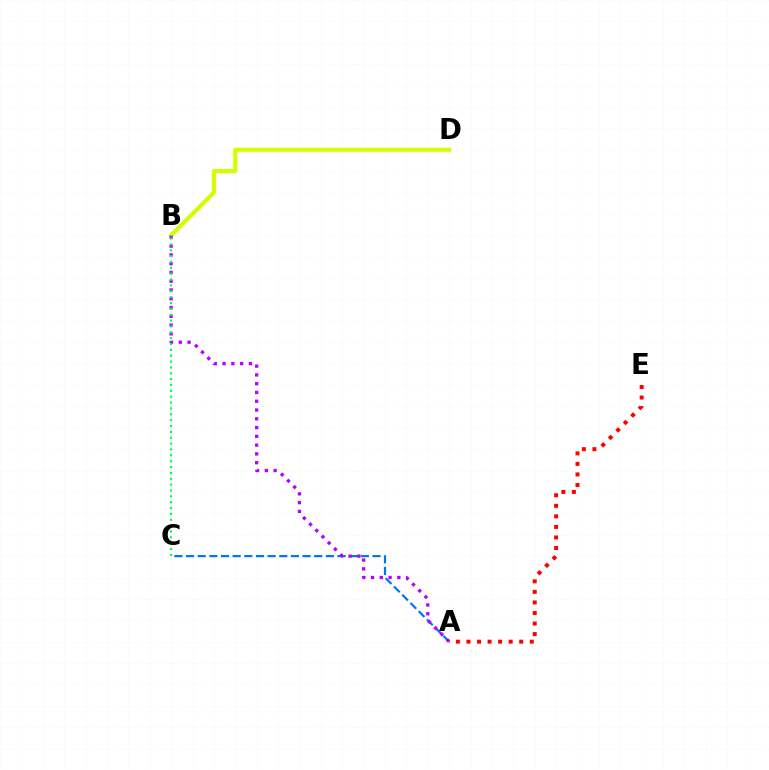{('B', 'D'): [{'color': '#d1ff00', 'line_style': 'solid', 'thickness': 2.99}], ('A', 'C'): [{'color': '#0074ff', 'line_style': 'dashed', 'thickness': 1.58}], ('A', 'E'): [{'color': '#ff0000', 'line_style': 'dotted', 'thickness': 2.87}], ('A', 'B'): [{'color': '#b900ff', 'line_style': 'dotted', 'thickness': 2.38}], ('B', 'C'): [{'color': '#00ff5c', 'line_style': 'dotted', 'thickness': 1.59}]}